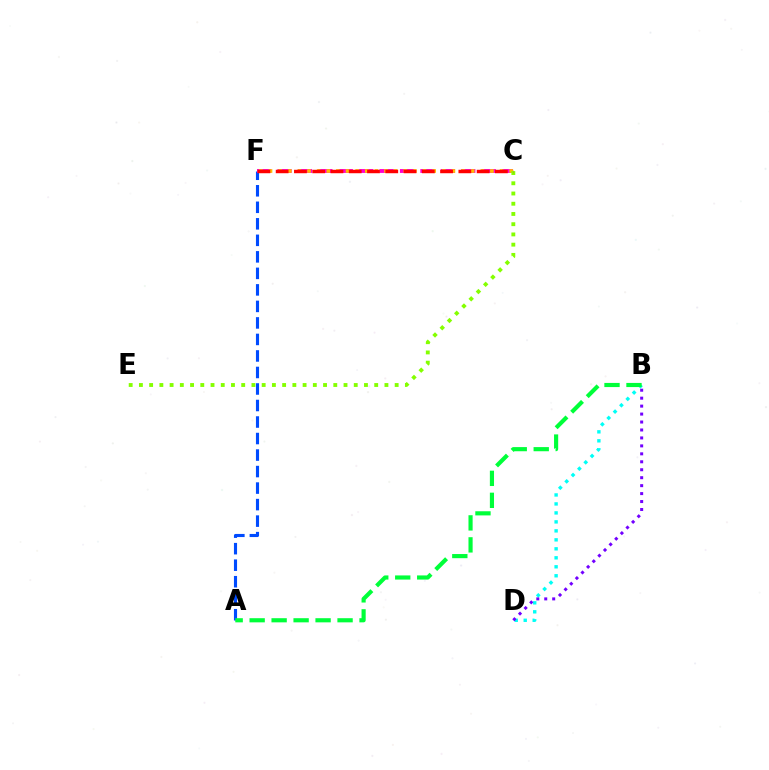{('A', 'F'): [{'color': '#004bff', 'line_style': 'dashed', 'thickness': 2.24}], ('B', 'D'): [{'color': '#00fff6', 'line_style': 'dotted', 'thickness': 2.44}, {'color': '#7200ff', 'line_style': 'dotted', 'thickness': 2.16}], ('C', 'F'): [{'color': '#ff00cf', 'line_style': 'dashed', 'thickness': 2.77}, {'color': '#ffbd00', 'line_style': 'dotted', 'thickness': 2.62}, {'color': '#ff0000', 'line_style': 'dashed', 'thickness': 2.48}], ('C', 'E'): [{'color': '#84ff00', 'line_style': 'dotted', 'thickness': 2.78}], ('A', 'B'): [{'color': '#00ff39', 'line_style': 'dashed', 'thickness': 2.99}]}